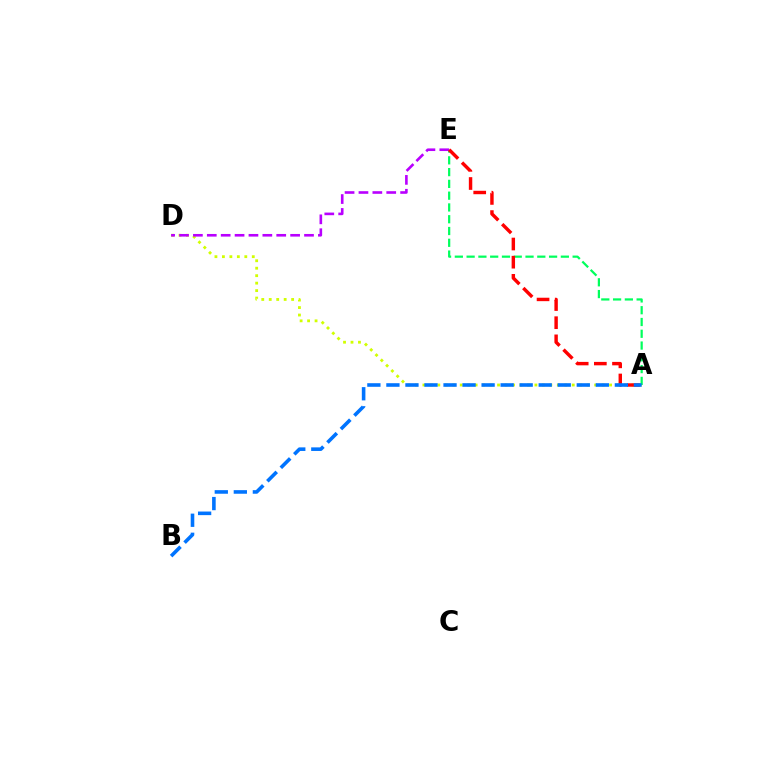{('A', 'D'): [{'color': '#d1ff00', 'line_style': 'dotted', 'thickness': 2.03}], ('A', 'E'): [{'color': '#00ff5c', 'line_style': 'dashed', 'thickness': 1.6}, {'color': '#ff0000', 'line_style': 'dashed', 'thickness': 2.47}], ('D', 'E'): [{'color': '#b900ff', 'line_style': 'dashed', 'thickness': 1.89}], ('A', 'B'): [{'color': '#0074ff', 'line_style': 'dashed', 'thickness': 2.59}]}